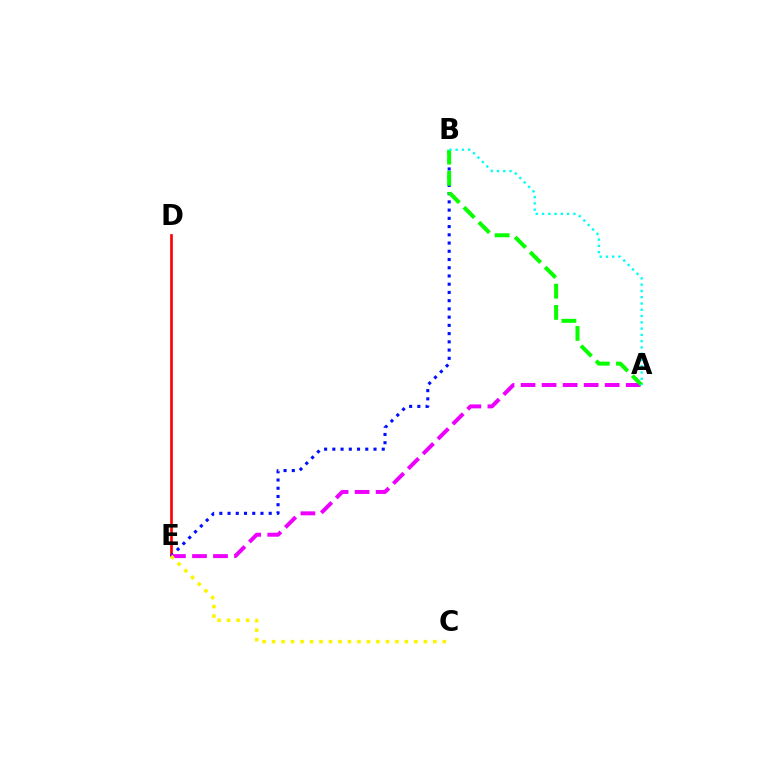{('D', 'E'): [{'color': '#ff0000', 'line_style': 'solid', 'thickness': 1.92}], ('B', 'E'): [{'color': '#0010ff', 'line_style': 'dotted', 'thickness': 2.24}], ('A', 'E'): [{'color': '#ee00ff', 'line_style': 'dashed', 'thickness': 2.86}], ('A', 'B'): [{'color': '#08ff00', 'line_style': 'dashed', 'thickness': 2.88}, {'color': '#00fff6', 'line_style': 'dotted', 'thickness': 1.71}], ('C', 'E'): [{'color': '#fcf500', 'line_style': 'dotted', 'thickness': 2.58}]}